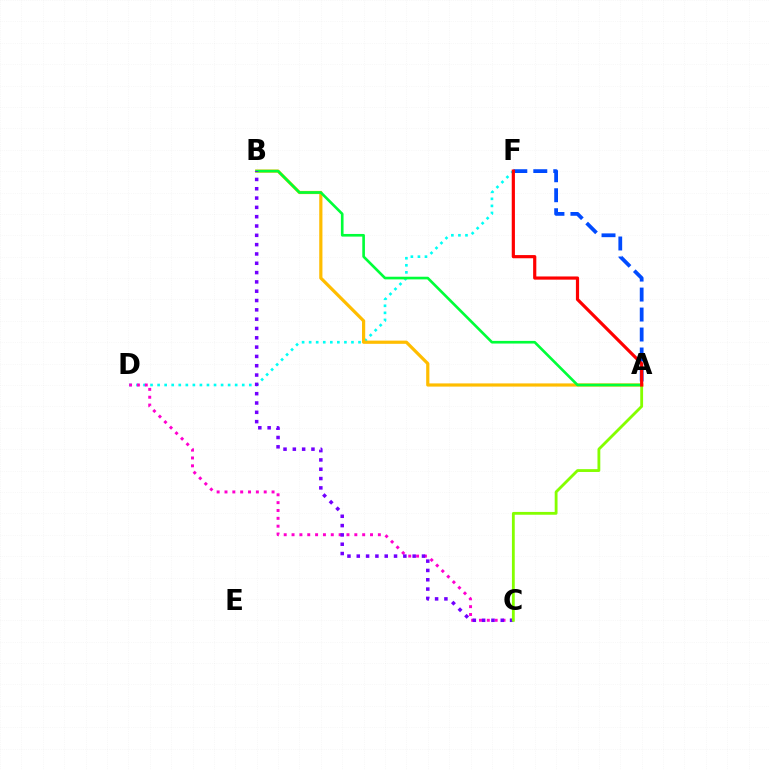{('D', 'F'): [{'color': '#00fff6', 'line_style': 'dotted', 'thickness': 1.92}], ('C', 'D'): [{'color': '#ff00cf', 'line_style': 'dotted', 'thickness': 2.13}], ('A', 'B'): [{'color': '#ffbd00', 'line_style': 'solid', 'thickness': 2.3}, {'color': '#00ff39', 'line_style': 'solid', 'thickness': 1.91}], ('A', 'F'): [{'color': '#004bff', 'line_style': 'dashed', 'thickness': 2.71}, {'color': '#ff0000', 'line_style': 'solid', 'thickness': 2.3}], ('B', 'C'): [{'color': '#7200ff', 'line_style': 'dotted', 'thickness': 2.53}], ('A', 'C'): [{'color': '#84ff00', 'line_style': 'solid', 'thickness': 2.03}]}